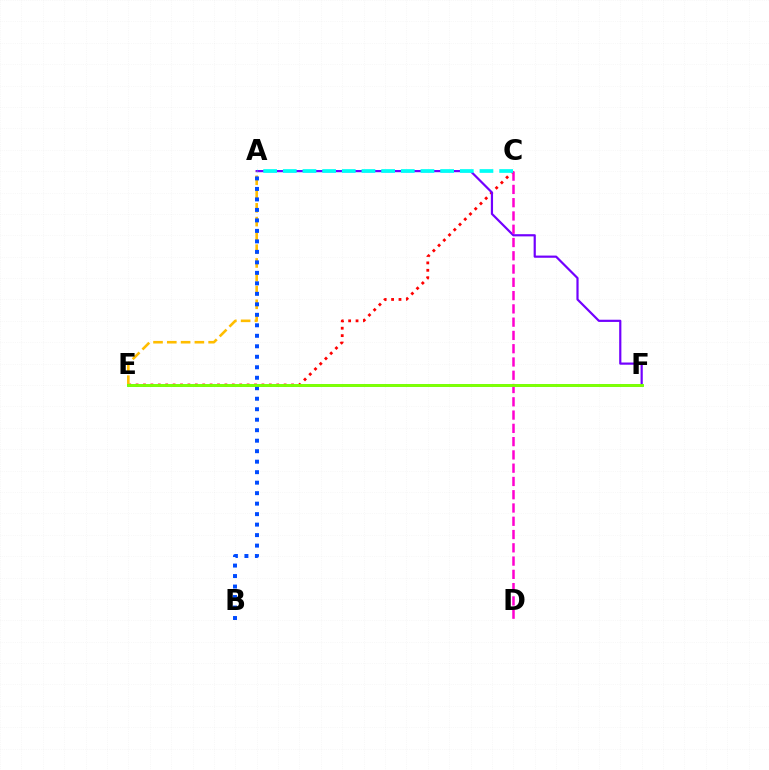{('C', 'E'): [{'color': '#ff0000', 'line_style': 'dotted', 'thickness': 2.01}], ('A', 'F'): [{'color': '#7200ff', 'line_style': 'solid', 'thickness': 1.58}], ('C', 'D'): [{'color': '#ff00cf', 'line_style': 'dashed', 'thickness': 1.8}], ('A', 'E'): [{'color': '#ffbd00', 'line_style': 'dashed', 'thickness': 1.87}], ('E', 'F'): [{'color': '#00ff39', 'line_style': 'solid', 'thickness': 1.88}, {'color': '#84ff00', 'line_style': 'solid', 'thickness': 1.95}], ('A', 'B'): [{'color': '#004bff', 'line_style': 'dotted', 'thickness': 2.85}], ('A', 'C'): [{'color': '#00fff6', 'line_style': 'dashed', 'thickness': 2.67}]}